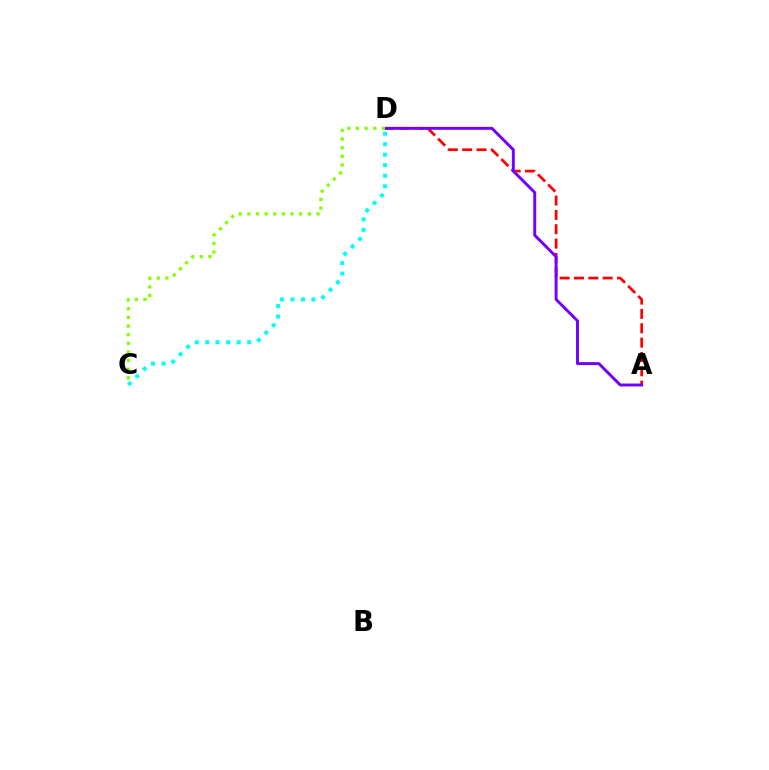{('A', 'D'): [{'color': '#ff0000', 'line_style': 'dashed', 'thickness': 1.95}, {'color': '#7200ff', 'line_style': 'solid', 'thickness': 2.11}], ('C', 'D'): [{'color': '#00fff6', 'line_style': 'dotted', 'thickness': 2.85}, {'color': '#84ff00', 'line_style': 'dotted', 'thickness': 2.35}]}